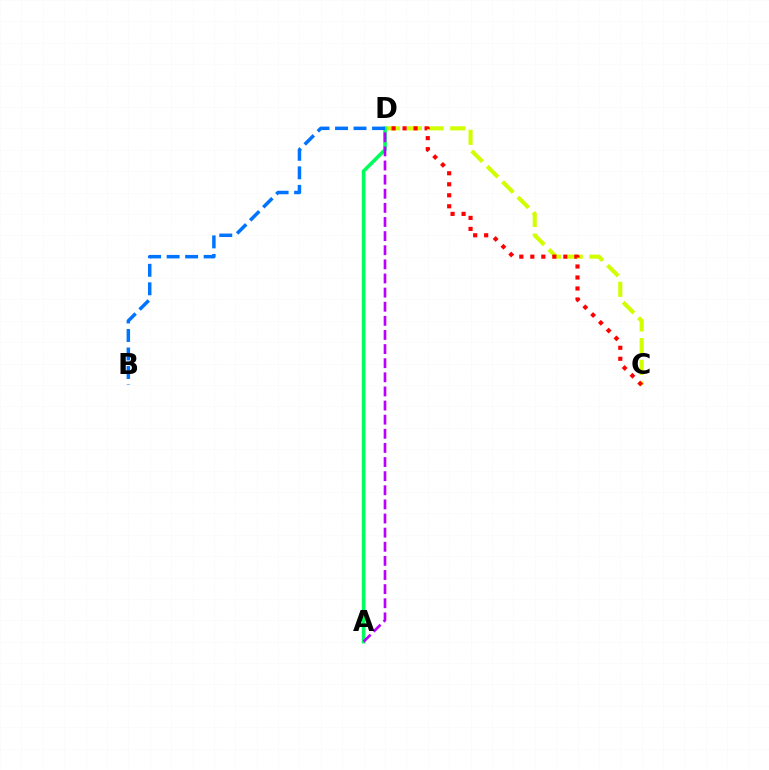{('C', 'D'): [{'color': '#d1ff00', 'line_style': 'dashed', 'thickness': 2.95}, {'color': '#ff0000', 'line_style': 'dotted', 'thickness': 2.99}], ('A', 'D'): [{'color': '#00ff5c', 'line_style': 'solid', 'thickness': 2.6}, {'color': '#b900ff', 'line_style': 'dashed', 'thickness': 1.92}], ('B', 'D'): [{'color': '#0074ff', 'line_style': 'dashed', 'thickness': 2.51}]}